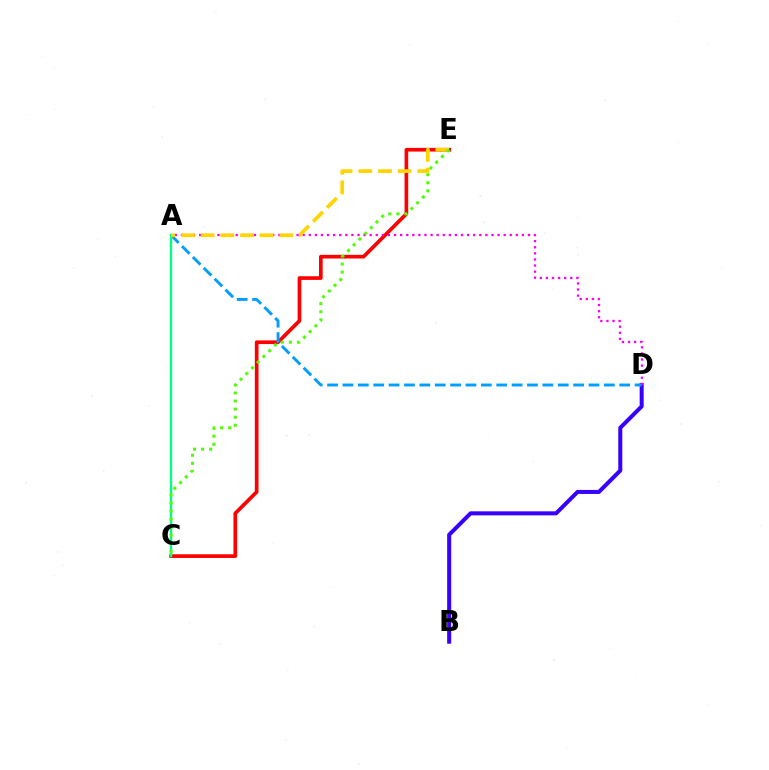{('C', 'E'): [{'color': '#ff0000', 'line_style': 'solid', 'thickness': 2.65}, {'color': '#4fff00', 'line_style': 'dotted', 'thickness': 2.19}], ('B', 'D'): [{'color': '#3700ff', 'line_style': 'solid', 'thickness': 2.89}], ('A', 'D'): [{'color': '#009eff', 'line_style': 'dashed', 'thickness': 2.09}, {'color': '#ff00ed', 'line_style': 'dotted', 'thickness': 1.65}], ('A', 'C'): [{'color': '#00ff86', 'line_style': 'solid', 'thickness': 1.71}], ('A', 'E'): [{'color': '#ffd500', 'line_style': 'dashed', 'thickness': 2.67}]}